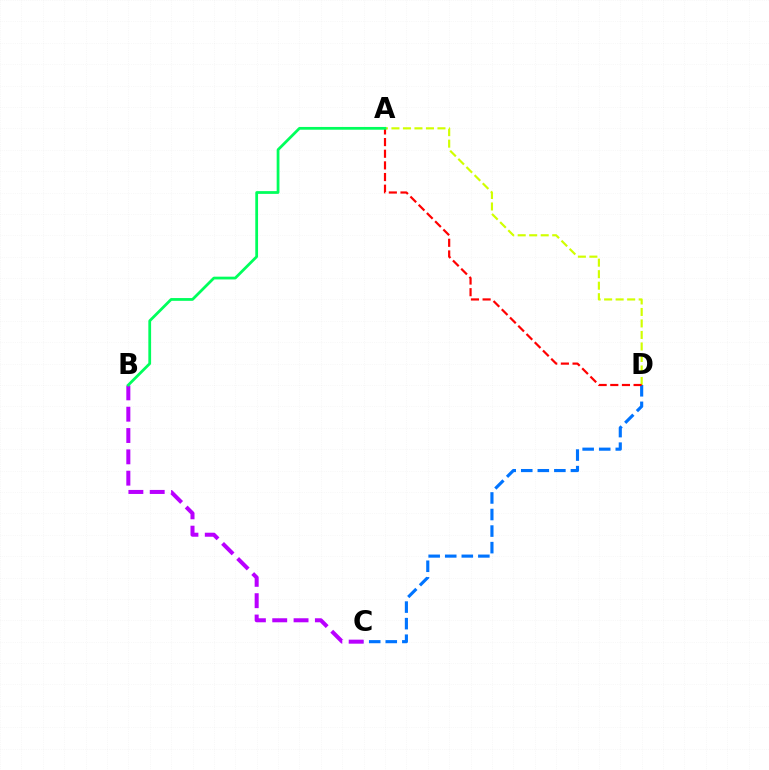{('C', 'D'): [{'color': '#0074ff', 'line_style': 'dashed', 'thickness': 2.25}], ('B', 'C'): [{'color': '#b900ff', 'line_style': 'dashed', 'thickness': 2.9}], ('A', 'D'): [{'color': '#d1ff00', 'line_style': 'dashed', 'thickness': 1.56}, {'color': '#ff0000', 'line_style': 'dashed', 'thickness': 1.58}], ('A', 'B'): [{'color': '#00ff5c', 'line_style': 'solid', 'thickness': 1.99}]}